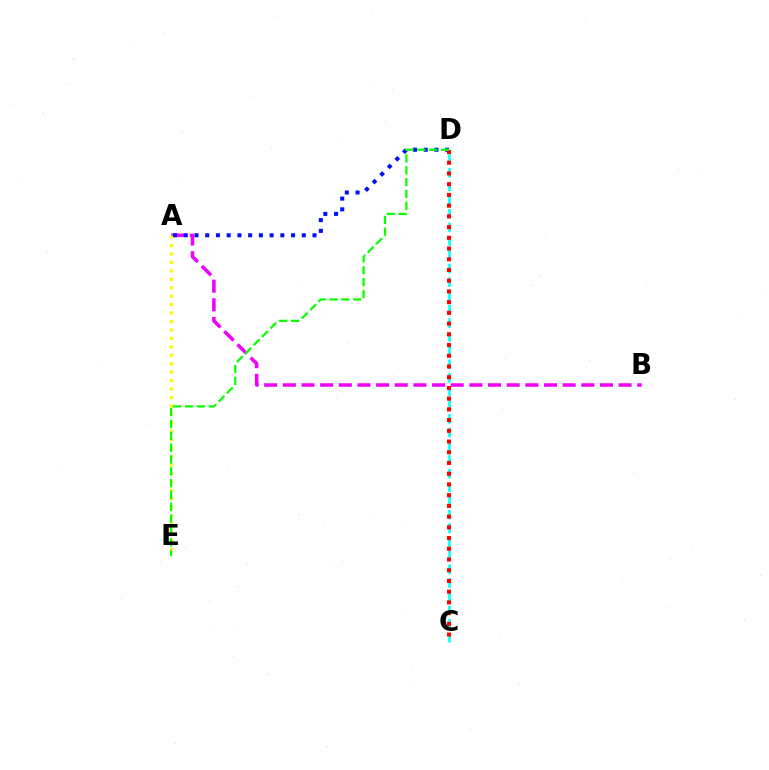{('A', 'B'): [{'color': '#ee00ff', 'line_style': 'dashed', 'thickness': 2.53}], ('C', 'D'): [{'color': '#00fff6', 'line_style': 'dashed', 'thickness': 1.86}, {'color': '#ff0000', 'line_style': 'dotted', 'thickness': 2.91}], ('A', 'D'): [{'color': '#0010ff', 'line_style': 'dotted', 'thickness': 2.92}], ('A', 'E'): [{'color': '#fcf500', 'line_style': 'dotted', 'thickness': 2.29}], ('D', 'E'): [{'color': '#08ff00', 'line_style': 'dashed', 'thickness': 1.61}]}